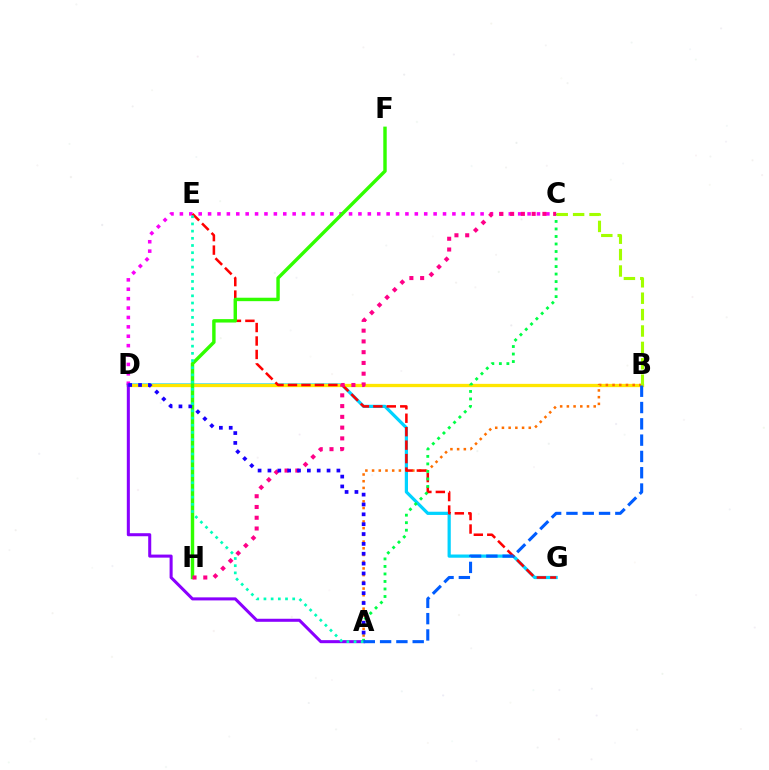{('D', 'G'): [{'color': '#00d3ff', 'line_style': 'solid', 'thickness': 2.32}], ('C', 'D'): [{'color': '#fa00f9', 'line_style': 'dotted', 'thickness': 2.55}], ('B', 'D'): [{'color': '#ffe600', 'line_style': 'solid', 'thickness': 2.37}], ('A', 'B'): [{'color': '#ff7000', 'line_style': 'dotted', 'thickness': 1.82}, {'color': '#005dff', 'line_style': 'dashed', 'thickness': 2.21}], ('A', 'D'): [{'color': '#8a00ff', 'line_style': 'solid', 'thickness': 2.19}, {'color': '#1900ff', 'line_style': 'dotted', 'thickness': 2.68}], ('E', 'G'): [{'color': '#ff0000', 'line_style': 'dashed', 'thickness': 1.83}], ('A', 'C'): [{'color': '#00ff45', 'line_style': 'dotted', 'thickness': 2.04}], ('B', 'C'): [{'color': '#a2ff00', 'line_style': 'dashed', 'thickness': 2.23}], ('F', 'H'): [{'color': '#31ff00', 'line_style': 'solid', 'thickness': 2.47}], ('C', 'H'): [{'color': '#ff0088', 'line_style': 'dotted', 'thickness': 2.92}], ('A', 'E'): [{'color': '#00ffbb', 'line_style': 'dotted', 'thickness': 1.95}]}